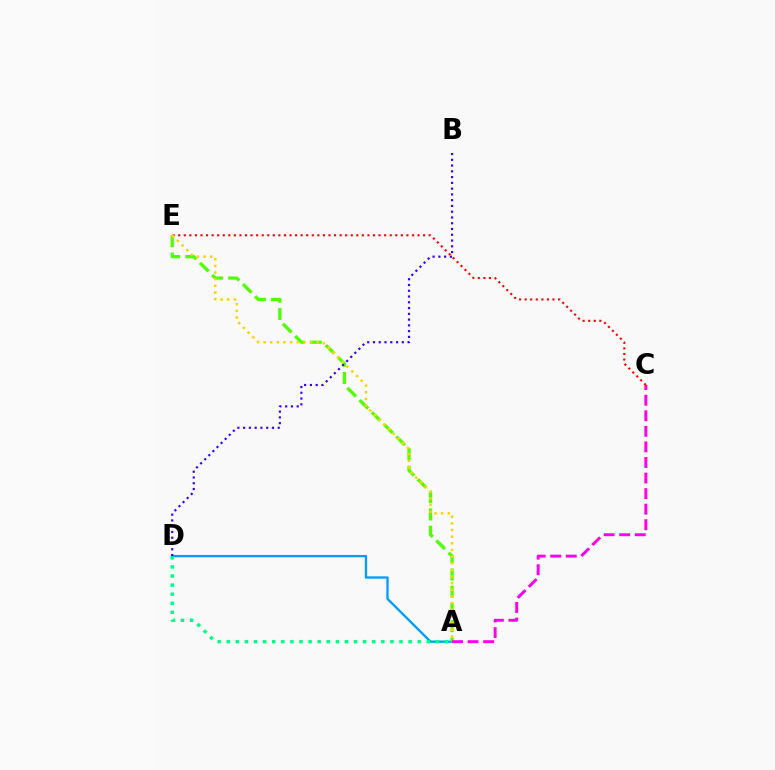{('A', 'D'): [{'color': '#009eff', 'line_style': 'solid', 'thickness': 1.68}, {'color': '#00ff86', 'line_style': 'dotted', 'thickness': 2.47}], ('C', 'E'): [{'color': '#ff0000', 'line_style': 'dotted', 'thickness': 1.51}], ('A', 'E'): [{'color': '#4fff00', 'line_style': 'dashed', 'thickness': 2.34}, {'color': '#ffd500', 'line_style': 'dotted', 'thickness': 1.81}], ('B', 'D'): [{'color': '#3700ff', 'line_style': 'dotted', 'thickness': 1.57}], ('A', 'C'): [{'color': '#ff00ed', 'line_style': 'dashed', 'thickness': 2.11}]}